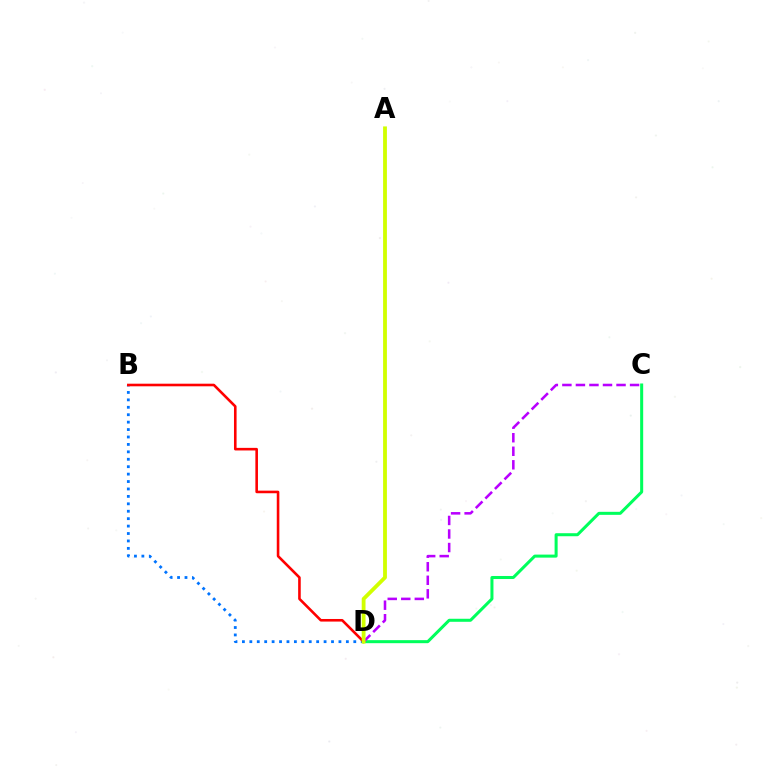{('B', 'D'): [{'color': '#0074ff', 'line_style': 'dotted', 'thickness': 2.02}, {'color': '#ff0000', 'line_style': 'solid', 'thickness': 1.87}], ('C', 'D'): [{'color': '#00ff5c', 'line_style': 'solid', 'thickness': 2.18}, {'color': '#b900ff', 'line_style': 'dashed', 'thickness': 1.84}], ('A', 'D'): [{'color': '#d1ff00', 'line_style': 'solid', 'thickness': 2.75}]}